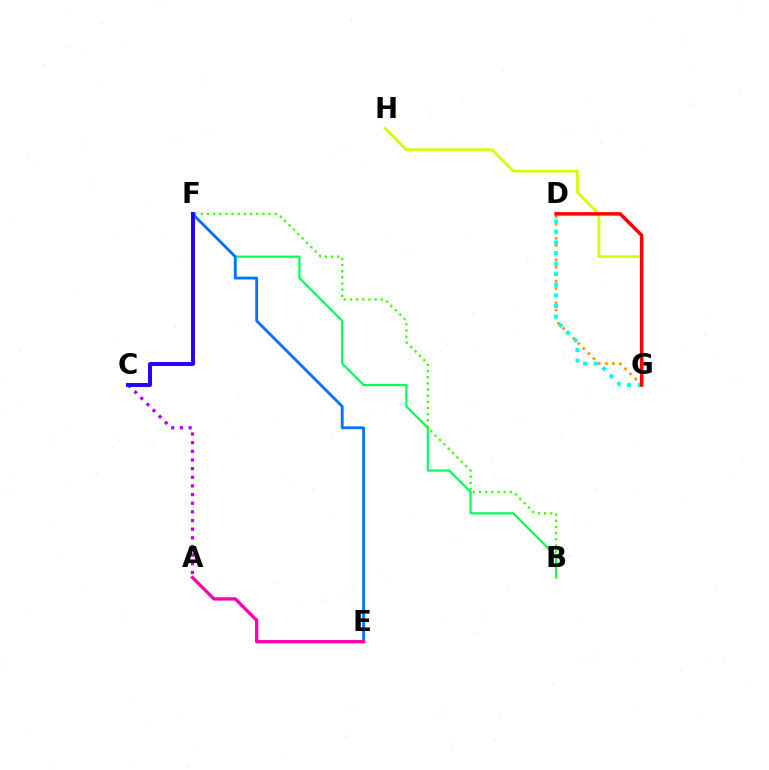{('B', 'F'): [{'color': '#00ff5c', 'line_style': 'solid', 'thickness': 1.61}, {'color': '#3dff00', 'line_style': 'dotted', 'thickness': 1.68}], ('G', 'H'): [{'color': '#d1ff00', 'line_style': 'solid', 'thickness': 1.98}], ('D', 'G'): [{'color': '#ff9400', 'line_style': 'dotted', 'thickness': 1.95}, {'color': '#00fff6', 'line_style': 'dotted', 'thickness': 2.87}, {'color': '#ff0000', 'line_style': 'solid', 'thickness': 2.53}], ('A', 'C'): [{'color': '#b900ff', 'line_style': 'dotted', 'thickness': 2.35}], ('E', 'F'): [{'color': '#0074ff', 'line_style': 'solid', 'thickness': 2.05}], ('C', 'F'): [{'color': '#2500ff', 'line_style': 'solid', 'thickness': 2.84}], ('A', 'E'): [{'color': '#ff00ac', 'line_style': 'solid', 'thickness': 2.36}]}